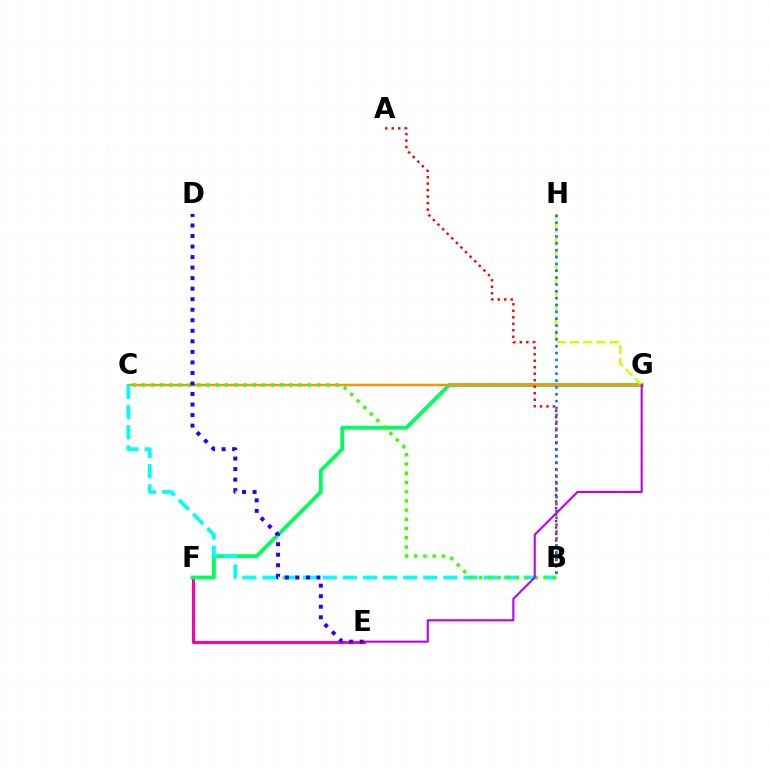{('E', 'F'): [{'color': '#ff00ac', 'line_style': 'solid', 'thickness': 2.23}], ('F', 'G'): [{'color': '#00ff5c', 'line_style': 'solid', 'thickness': 2.75}], ('C', 'G'): [{'color': '#ff9400', 'line_style': 'solid', 'thickness': 1.79}], ('B', 'C'): [{'color': '#00fff6', 'line_style': 'dashed', 'thickness': 2.73}, {'color': '#3dff00', 'line_style': 'dotted', 'thickness': 2.51}], ('G', 'H'): [{'color': '#d1ff00', 'line_style': 'dashed', 'thickness': 1.8}], ('A', 'B'): [{'color': '#ff0000', 'line_style': 'dotted', 'thickness': 1.76}], ('B', 'H'): [{'color': '#0074ff', 'line_style': 'dotted', 'thickness': 1.87}], ('E', 'G'): [{'color': '#b900ff', 'line_style': 'solid', 'thickness': 1.51}], ('D', 'E'): [{'color': '#2500ff', 'line_style': 'dotted', 'thickness': 2.86}]}